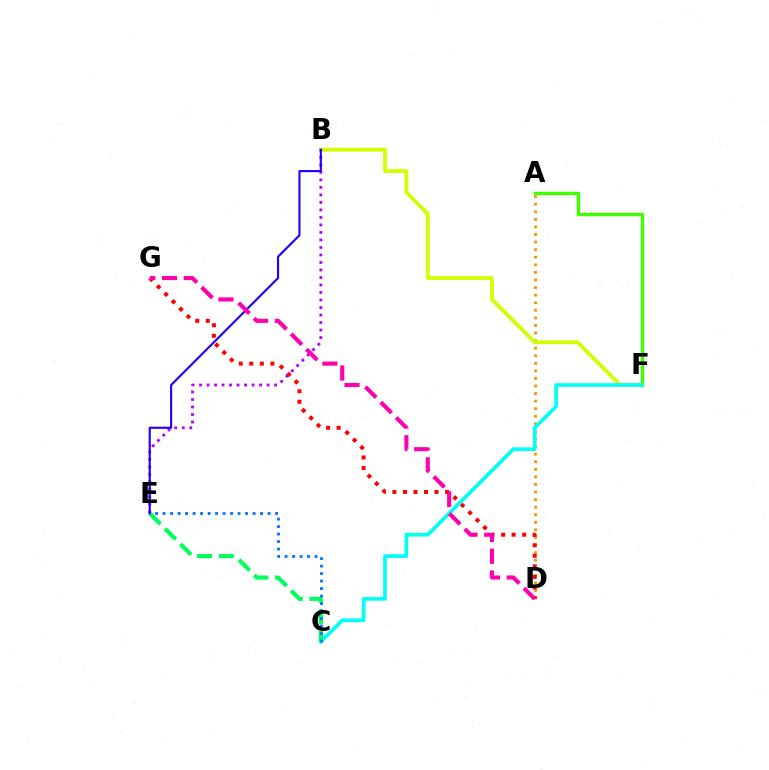{('A', 'D'): [{'color': '#ff9400', 'line_style': 'dotted', 'thickness': 2.06}], ('D', 'G'): [{'color': '#ff0000', 'line_style': 'dotted', 'thickness': 2.86}, {'color': '#ff00ac', 'line_style': 'dashed', 'thickness': 2.96}], ('B', 'F'): [{'color': '#d1ff00', 'line_style': 'solid', 'thickness': 2.73}], ('A', 'F'): [{'color': '#3dff00', 'line_style': 'solid', 'thickness': 2.46}], ('B', 'E'): [{'color': '#b900ff', 'line_style': 'dotted', 'thickness': 2.04}, {'color': '#2500ff', 'line_style': 'solid', 'thickness': 1.54}], ('C', 'F'): [{'color': '#00fff6', 'line_style': 'solid', 'thickness': 2.66}], ('C', 'E'): [{'color': '#00ff5c', 'line_style': 'dashed', 'thickness': 2.95}, {'color': '#0074ff', 'line_style': 'dotted', 'thickness': 2.04}]}